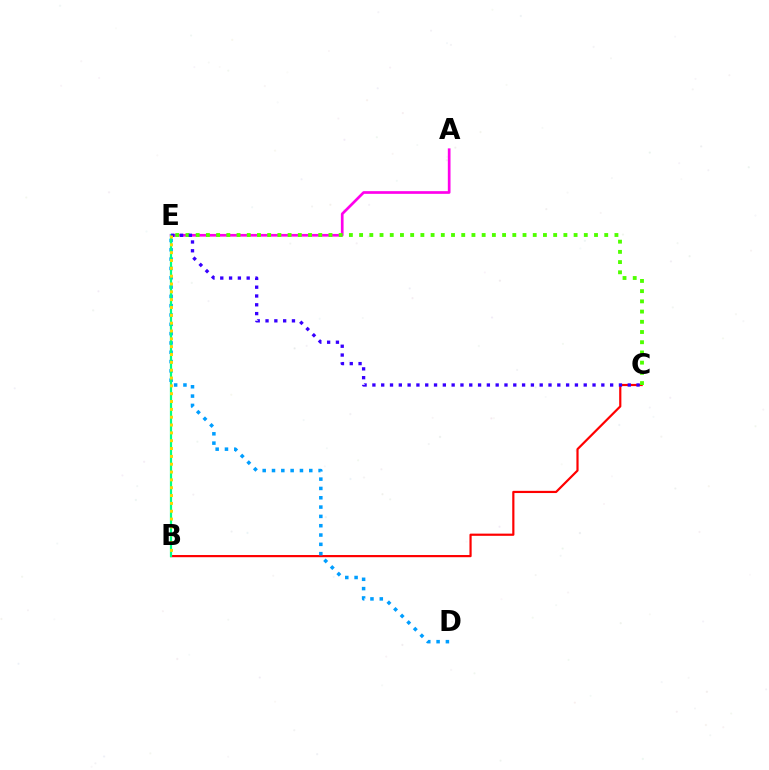{('B', 'C'): [{'color': '#ff0000', 'line_style': 'solid', 'thickness': 1.58}], ('A', 'E'): [{'color': '#ff00ed', 'line_style': 'solid', 'thickness': 1.94}], ('D', 'E'): [{'color': '#009eff', 'line_style': 'dotted', 'thickness': 2.53}], ('C', 'E'): [{'color': '#4fff00', 'line_style': 'dotted', 'thickness': 2.78}, {'color': '#3700ff', 'line_style': 'dotted', 'thickness': 2.39}], ('B', 'E'): [{'color': '#00ff86', 'line_style': 'solid', 'thickness': 1.61}, {'color': '#ffd500', 'line_style': 'dotted', 'thickness': 2.13}]}